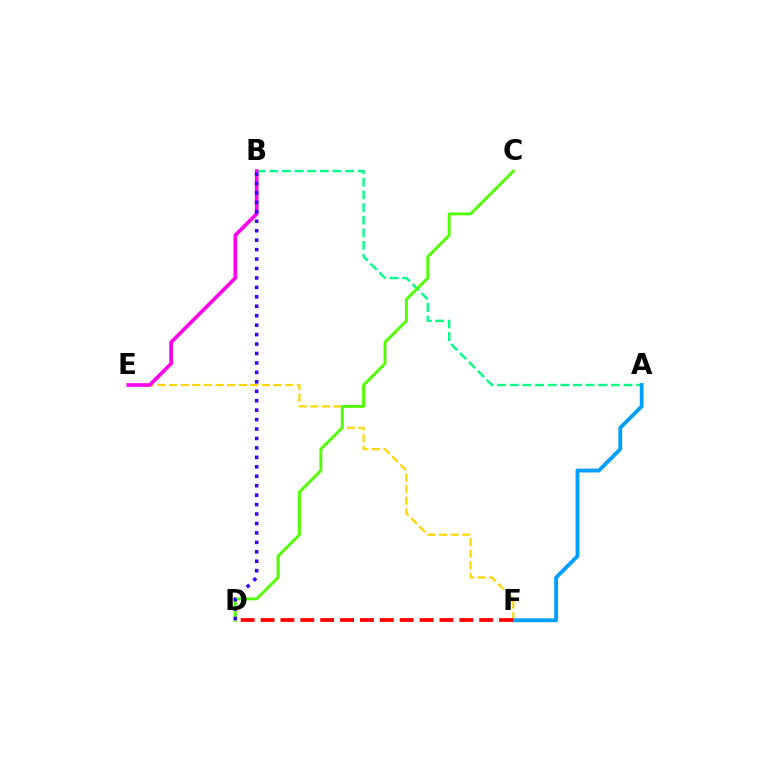{('E', 'F'): [{'color': '#ffd500', 'line_style': 'dashed', 'thickness': 1.58}], ('A', 'B'): [{'color': '#00ff86', 'line_style': 'dashed', 'thickness': 1.72}], ('A', 'F'): [{'color': '#009eff', 'line_style': 'solid', 'thickness': 2.76}], ('C', 'D'): [{'color': '#4fff00', 'line_style': 'solid', 'thickness': 2.07}], ('B', 'E'): [{'color': '#ff00ed', 'line_style': 'solid', 'thickness': 2.64}], ('B', 'D'): [{'color': '#3700ff', 'line_style': 'dotted', 'thickness': 2.57}], ('D', 'F'): [{'color': '#ff0000', 'line_style': 'dashed', 'thickness': 2.7}]}